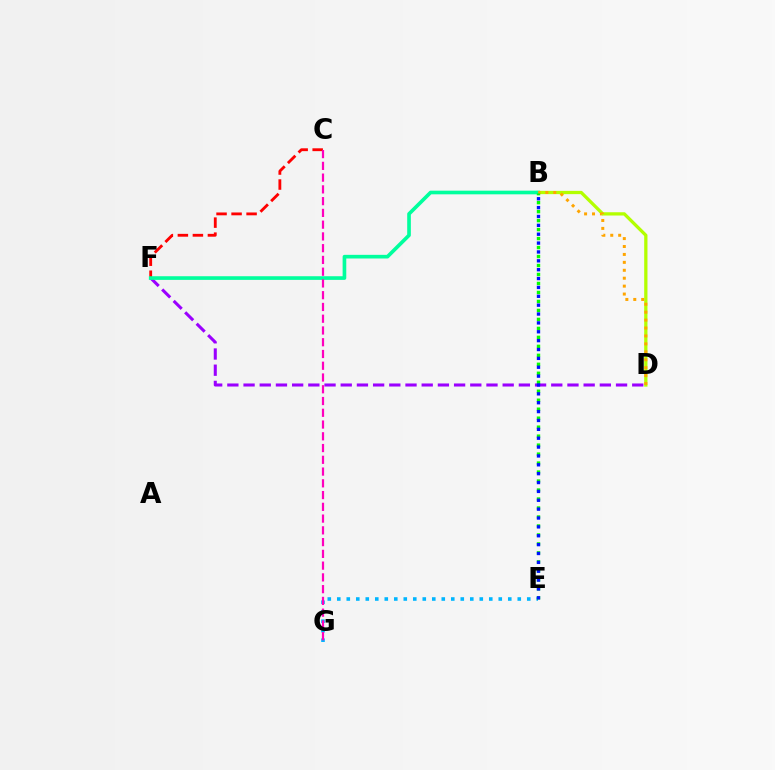{('E', 'G'): [{'color': '#00b5ff', 'line_style': 'dotted', 'thickness': 2.58}], ('B', 'D'): [{'color': '#b3ff00', 'line_style': 'solid', 'thickness': 2.36}, {'color': '#ffa500', 'line_style': 'dotted', 'thickness': 2.15}], ('D', 'F'): [{'color': '#9b00ff', 'line_style': 'dashed', 'thickness': 2.2}], ('C', 'F'): [{'color': '#ff0000', 'line_style': 'dashed', 'thickness': 2.04}], ('B', 'F'): [{'color': '#00ff9d', 'line_style': 'solid', 'thickness': 2.63}], ('C', 'G'): [{'color': '#ff00bd', 'line_style': 'dashed', 'thickness': 1.6}], ('B', 'E'): [{'color': '#08ff00', 'line_style': 'dotted', 'thickness': 2.44}, {'color': '#0010ff', 'line_style': 'dotted', 'thickness': 2.41}]}